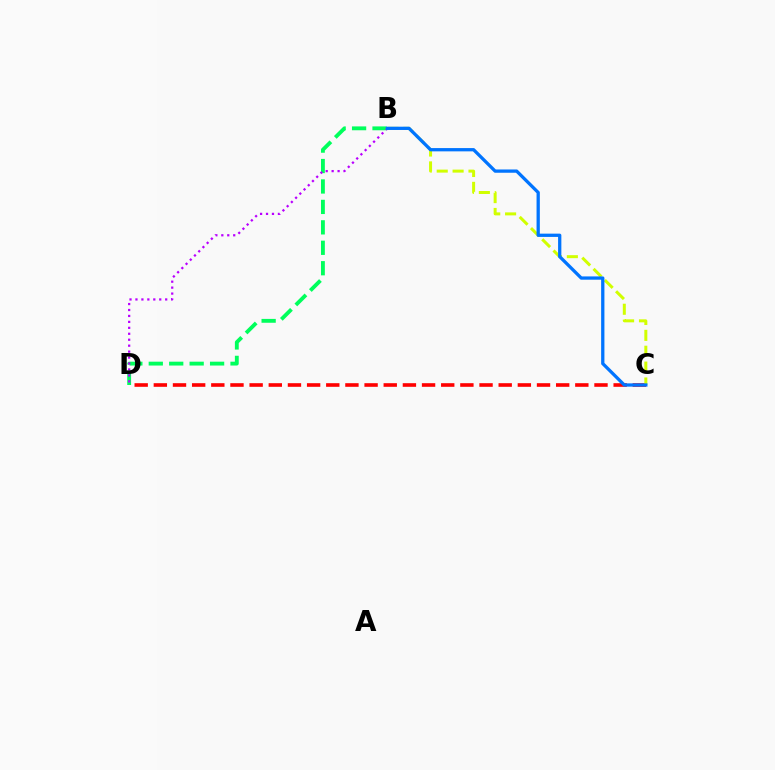{('C', 'D'): [{'color': '#ff0000', 'line_style': 'dashed', 'thickness': 2.6}], ('B', 'C'): [{'color': '#d1ff00', 'line_style': 'dashed', 'thickness': 2.16}, {'color': '#0074ff', 'line_style': 'solid', 'thickness': 2.36}], ('B', 'D'): [{'color': '#00ff5c', 'line_style': 'dashed', 'thickness': 2.78}, {'color': '#b900ff', 'line_style': 'dotted', 'thickness': 1.62}]}